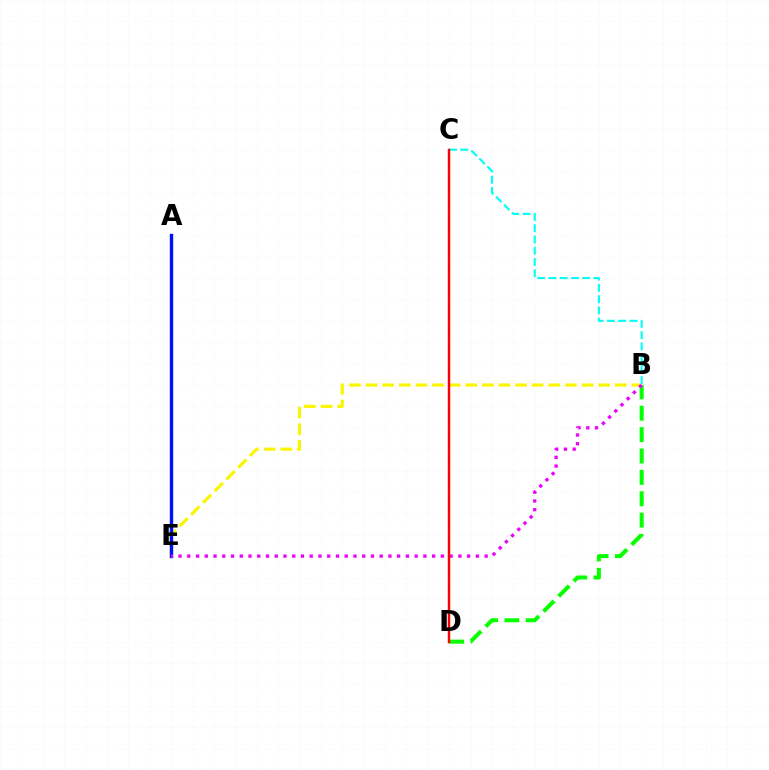{('B', 'E'): [{'color': '#fcf500', 'line_style': 'dashed', 'thickness': 2.26}, {'color': '#ee00ff', 'line_style': 'dotted', 'thickness': 2.38}], ('B', 'D'): [{'color': '#08ff00', 'line_style': 'dashed', 'thickness': 2.9}], ('B', 'C'): [{'color': '#00fff6', 'line_style': 'dashed', 'thickness': 1.53}], ('A', 'E'): [{'color': '#0010ff', 'line_style': 'solid', 'thickness': 2.46}], ('C', 'D'): [{'color': '#ff0000', 'line_style': 'solid', 'thickness': 1.76}]}